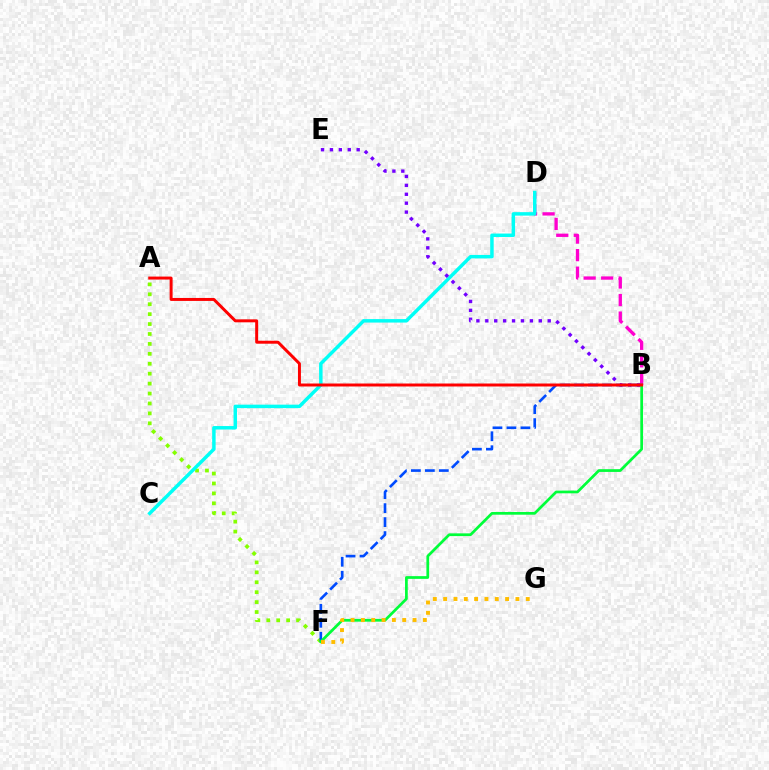{('B', 'D'): [{'color': '#ff00cf', 'line_style': 'dashed', 'thickness': 2.38}], ('A', 'F'): [{'color': '#84ff00', 'line_style': 'dotted', 'thickness': 2.7}], ('B', 'F'): [{'color': '#004bff', 'line_style': 'dashed', 'thickness': 1.9}, {'color': '#00ff39', 'line_style': 'solid', 'thickness': 1.97}], ('C', 'D'): [{'color': '#00fff6', 'line_style': 'solid', 'thickness': 2.5}], ('B', 'E'): [{'color': '#7200ff', 'line_style': 'dotted', 'thickness': 2.42}], ('A', 'B'): [{'color': '#ff0000', 'line_style': 'solid', 'thickness': 2.14}], ('F', 'G'): [{'color': '#ffbd00', 'line_style': 'dotted', 'thickness': 2.81}]}